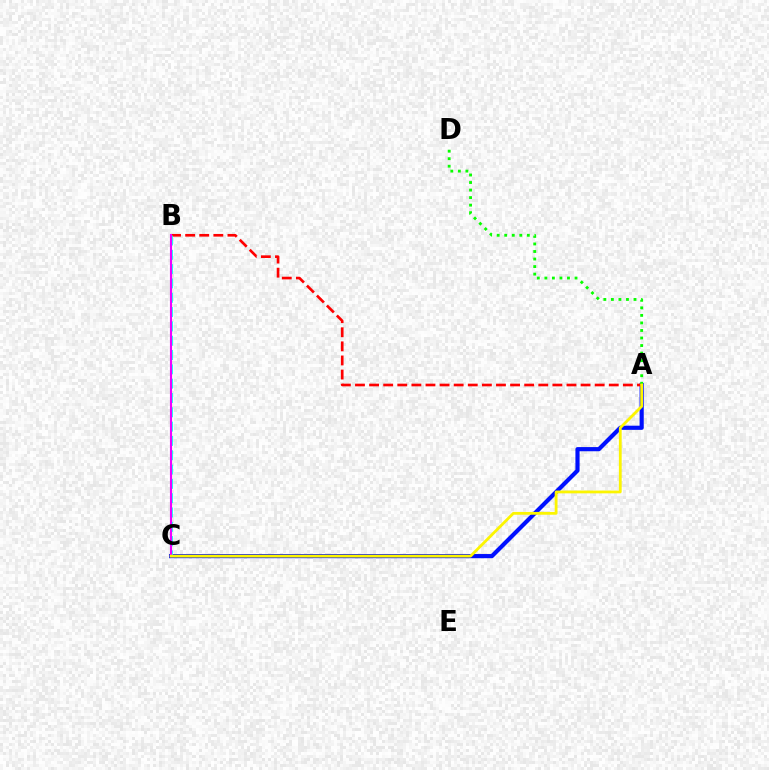{('A', 'C'): [{'color': '#0010ff', 'line_style': 'solid', 'thickness': 3.0}, {'color': '#fcf500', 'line_style': 'solid', 'thickness': 2.01}], ('A', 'B'): [{'color': '#ff0000', 'line_style': 'dashed', 'thickness': 1.92}], ('A', 'D'): [{'color': '#08ff00', 'line_style': 'dotted', 'thickness': 2.05}], ('B', 'C'): [{'color': '#00fff6', 'line_style': 'dashed', 'thickness': 1.94}, {'color': '#ee00ff', 'line_style': 'solid', 'thickness': 1.52}]}